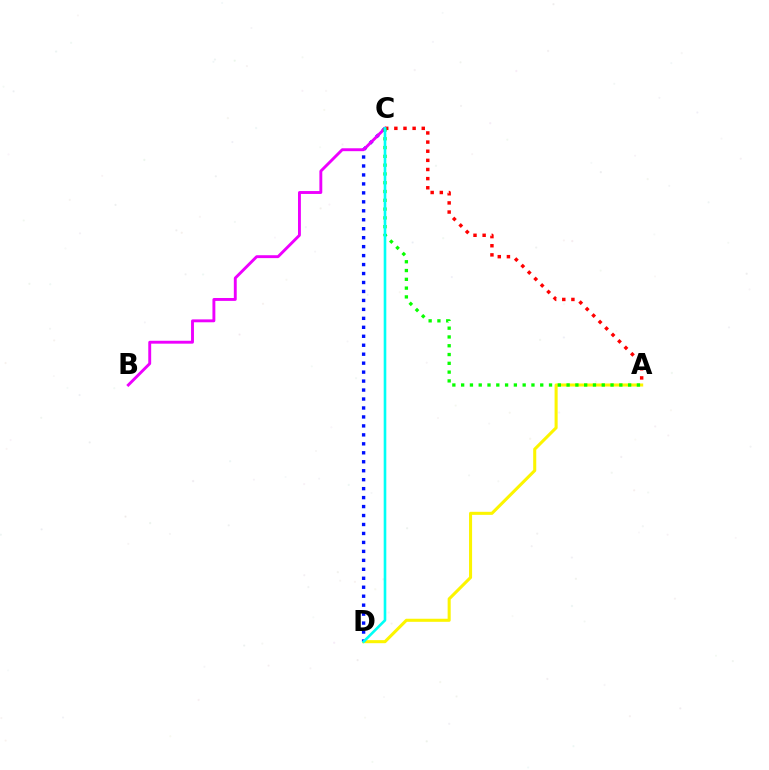{('A', 'D'): [{'color': '#fcf500', 'line_style': 'solid', 'thickness': 2.2}], ('C', 'D'): [{'color': '#0010ff', 'line_style': 'dotted', 'thickness': 2.44}, {'color': '#00fff6', 'line_style': 'solid', 'thickness': 1.89}], ('B', 'C'): [{'color': '#ee00ff', 'line_style': 'solid', 'thickness': 2.09}], ('A', 'C'): [{'color': '#ff0000', 'line_style': 'dotted', 'thickness': 2.48}, {'color': '#08ff00', 'line_style': 'dotted', 'thickness': 2.39}]}